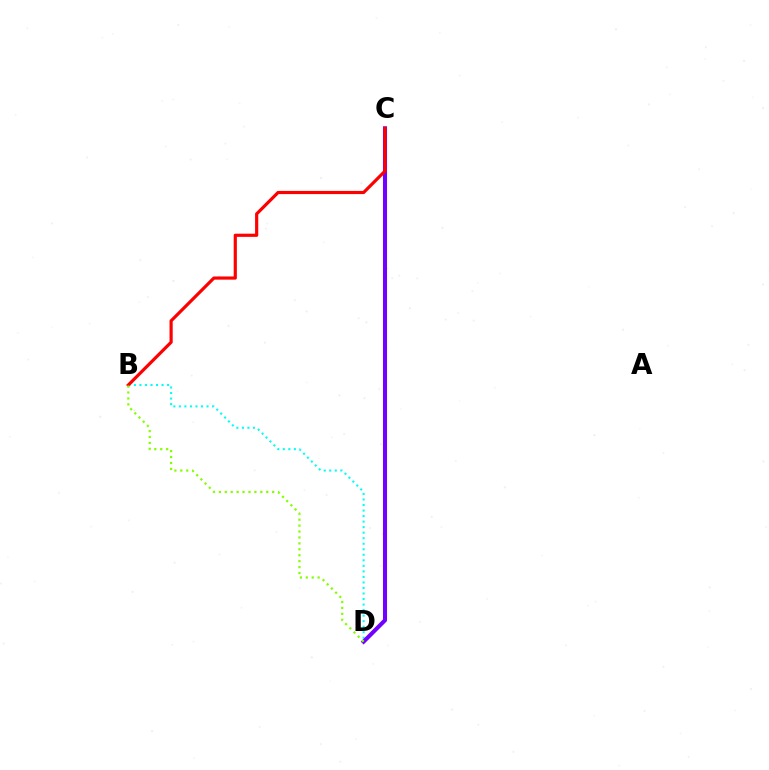{('B', 'D'): [{'color': '#00fff6', 'line_style': 'dotted', 'thickness': 1.5}, {'color': '#84ff00', 'line_style': 'dotted', 'thickness': 1.61}], ('C', 'D'): [{'color': '#7200ff', 'line_style': 'solid', 'thickness': 2.92}], ('B', 'C'): [{'color': '#ff0000', 'line_style': 'solid', 'thickness': 2.29}]}